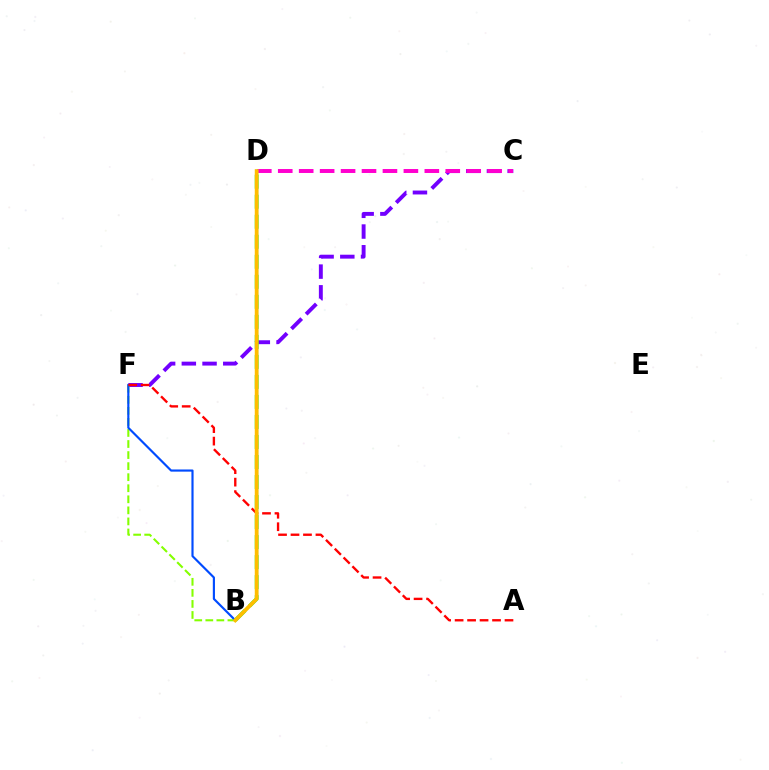{('C', 'F'): [{'color': '#7200ff', 'line_style': 'dashed', 'thickness': 2.81}], ('B', 'F'): [{'color': '#84ff00', 'line_style': 'dashed', 'thickness': 1.5}, {'color': '#004bff', 'line_style': 'solid', 'thickness': 1.55}], ('A', 'F'): [{'color': '#ff0000', 'line_style': 'dashed', 'thickness': 1.69}], ('B', 'D'): [{'color': '#00ff39', 'line_style': 'dashed', 'thickness': 2.72}, {'color': '#00fff6', 'line_style': 'solid', 'thickness': 2.03}, {'color': '#ffbd00', 'line_style': 'solid', 'thickness': 2.73}], ('C', 'D'): [{'color': '#ff00cf', 'line_style': 'dashed', 'thickness': 2.84}]}